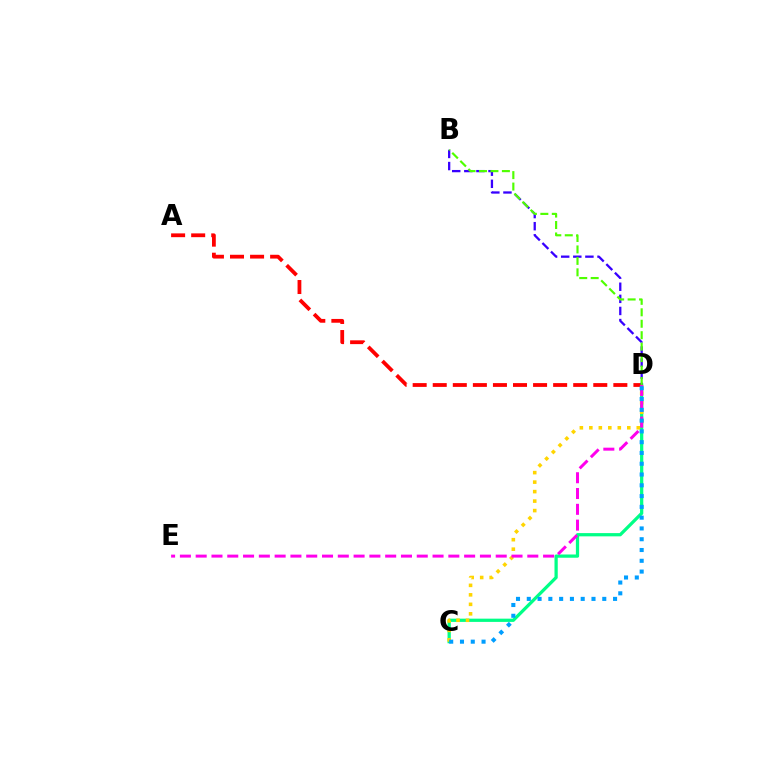{('C', 'D'): [{'color': '#00ff86', 'line_style': 'solid', 'thickness': 2.34}, {'color': '#ffd500', 'line_style': 'dotted', 'thickness': 2.58}, {'color': '#009eff', 'line_style': 'dotted', 'thickness': 2.93}], ('A', 'D'): [{'color': '#ff0000', 'line_style': 'dashed', 'thickness': 2.73}], ('B', 'D'): [{'color': '#3700ff', 'line_style': 'dashed', 'thickness': 1.64}, {'color': '#4fff00', 'line_style': 'dashed', 'thickness': 1.56}], ('D', 'E'): [{'color': '#ff00ed', 'line_style': 'dashed', 'thickness': 2.15}]}